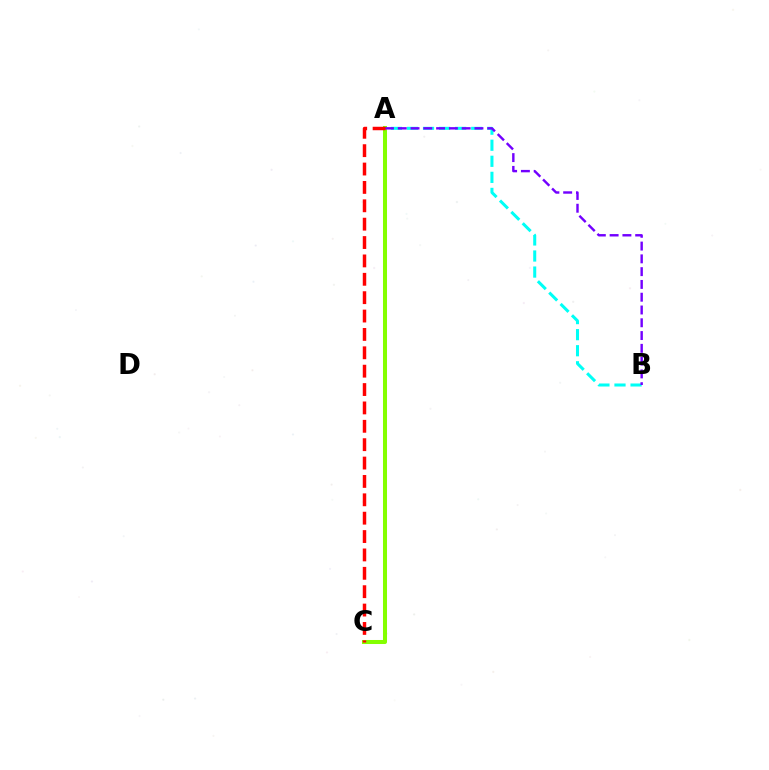{('A', 'B'): [{'color': '#00fff6', 'line_style': 'dashed', 'thickness': 2.18}, {'color': '#7200ff', 'line_style': 'dashed', 'thickness': 1.74}], ('A', 'C'): [{'color': '#84ff00', 'line_style': 'solid', 'thickness': 2.9}, {'color': '#ff0000', 'line_style': 'dashed', 'thickness': 2.5}]}